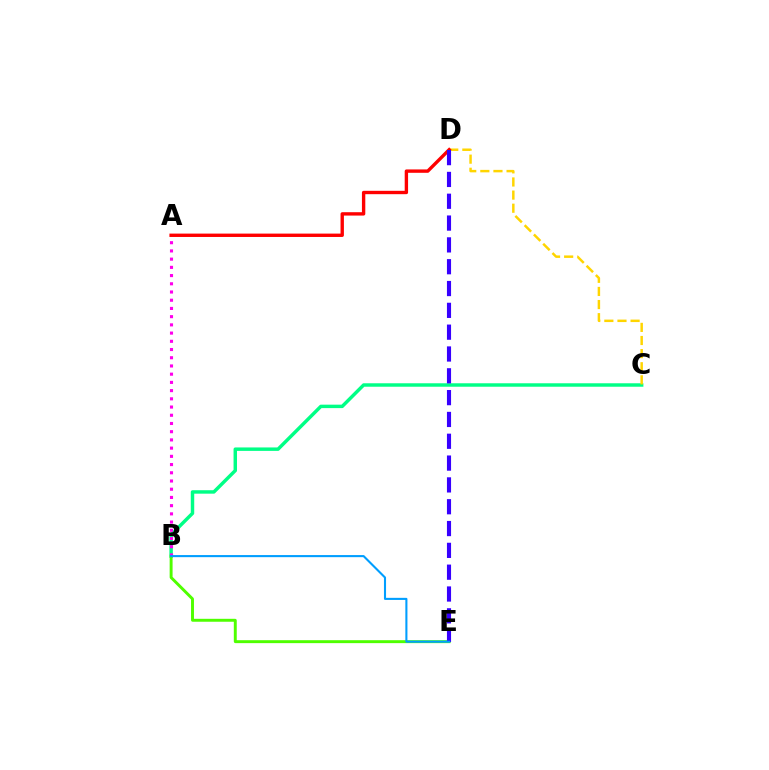{('B', 'C'): [{'color': '#00ff86', 'line_style': 'solid', 'thickness': 2.48}], ('B', 'E'): [{'color': '#4fff00', 'line_style': 'solid', 'thickness': 2.11}, {'color': '#009eff', 'line_style': 'solid', 'thickness': 1.51}], ('C', 'D'): [{'color': '#ffd500', 'line_style': 'dashed', 'thickness': 1.78}], ('A', 'B'): [{'color': '#ff00ed', 'line_style': 'dotted', 'thickness': 2.23}], ('A', 'D'): [{'color': '#ff0000', 'line_style': 'solid', 'thickness': 2.43}], ('D', 'E'): [{'color': '#3700ff', 'line_style': 'dashed', 'thickness': 2.96}]}